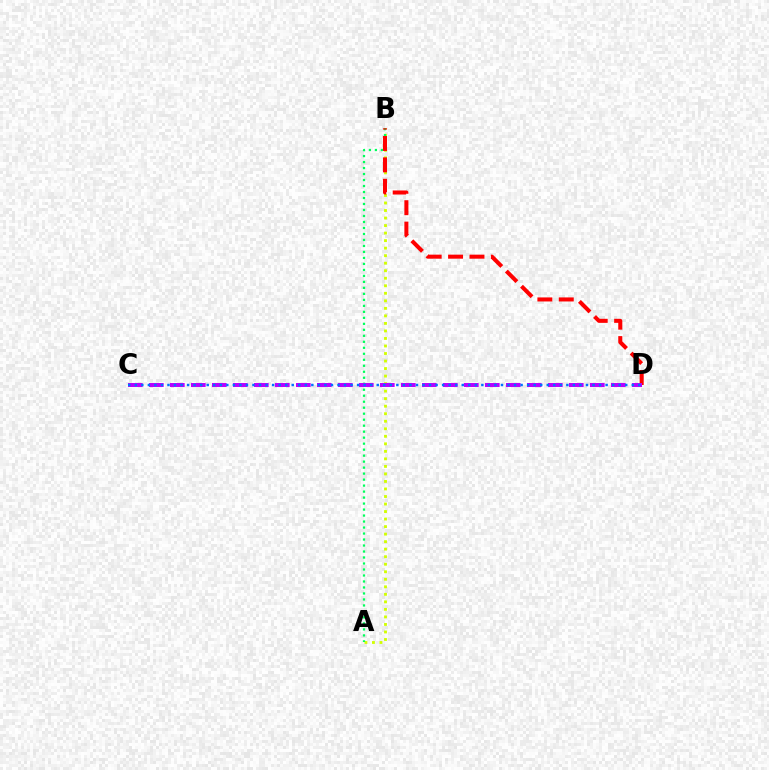{('A', 'B'): [{'color': '#d1ff00', 'line_style': 'dotted', 'thickness': 2.04}, {'color': '#00ff5c', 'line_style': 'dotted', 'thickness': 1.63}], ('B', 'D'): [{'color': '#ff0000', 'line_style': 'dashed', 'thickness': 2.91}], ('C', 'D'): [{'color': '#b900ff', 'line_style': 'dashed', 'thickness': 2.85}, {'color': '#0074ff', 'line_style': 'dotted', 'thickness': 1.78}]}